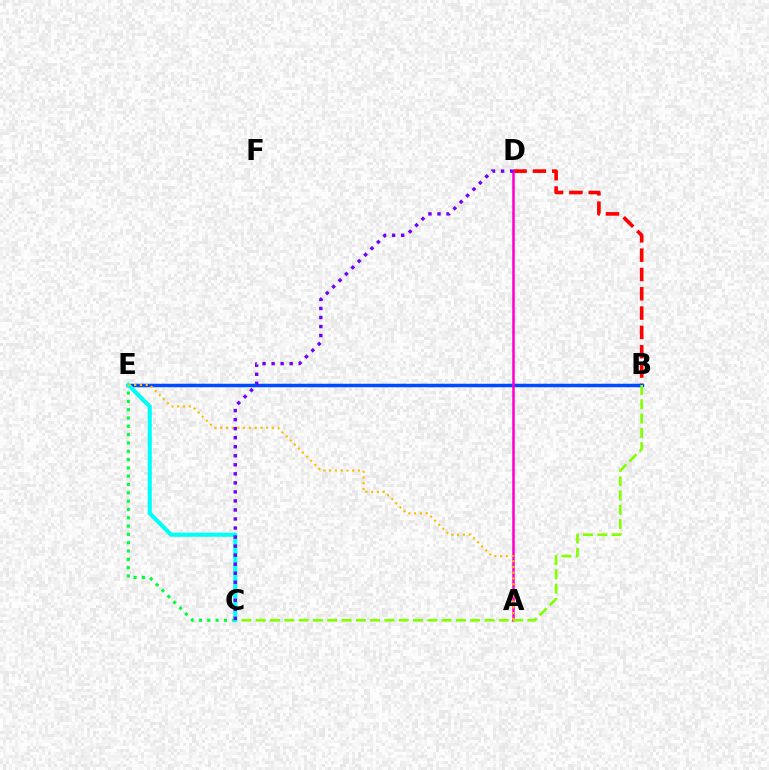{('B', 'D'): [{'color': '#ff0000', 'line_style': 'dashed', 'thickness': 2.62}], ('B', 'E'): [{'color': '#004bff', 'line_style': 'solid', 'thickness': 2.52}], ('A', 'D'): [{'color': '#ff00cf', 'line_style': 'solid', 'thickness': 1.84}], ('C', 'E'): [{'color': '#00ff39', 'line_style': 'dotted', 'thickness': 2.26}, {'color': '#00fff6', 'line_style': 'solid', 'thickness': 2.97}], ('B', 'C'): [{'color': '#84ff00', 'line_style': 'dashed', 'thickness': 1.94}], ('A', 'E'): [{'color': '#ffbd00', 'line_style': 'dotted', 'thickness': 1.57}], ('C', 'D'): [{'color': '#7200ff', 'line_style': 'dotted', 'thickness': 2.45}]}